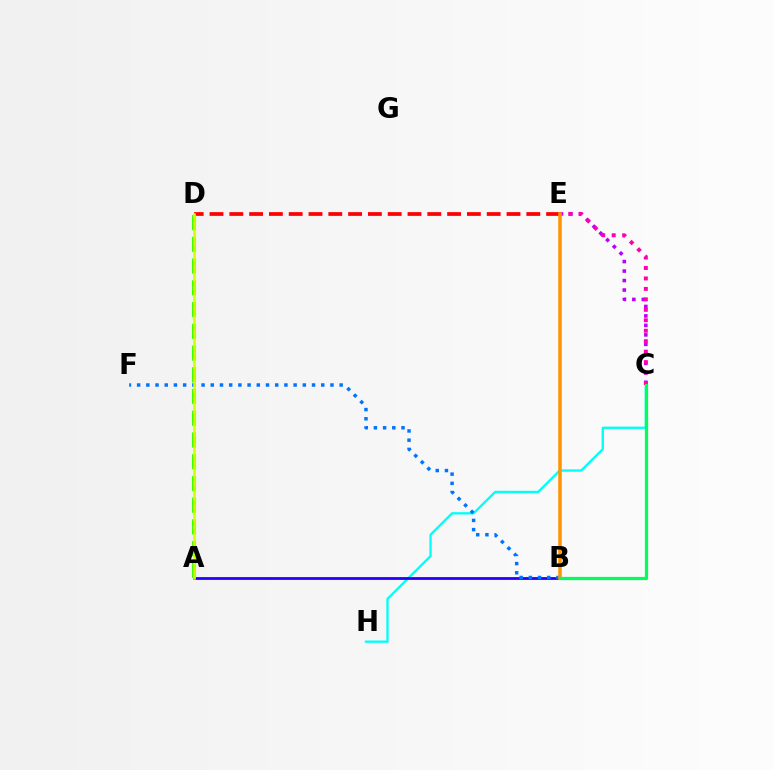{('C', 'H'): [{'color': '#00fff6', 'line_style': 'solid', 'thickness': 1.68}], ('C', 'E'): [{'color': '#b900ff', 'line_style': 'dotted', 'thickness': 2.58}, {'color': '#ff00ac', 'line_style': 'dotted', 'thickness': 2.84}], ('A', 'B'): [{'color': '#2500ff', 'line_style': 'solid', 'thickness': 2.01}], ('B', 'F'): [{'color': '#0074ff', 'line_style': 'dotted', 'thickness': 2.5}], ('D', 'E'): [{'color': '#ff0000', 'line_style': 'dashed', 'thickness': 2.69}], ('A', 'D'): [{'color': '#3dff00', 'line_style': 'dashed', 'thickness': 2.95}, {'color': '#d1ff00', 'line_style': 'solid', 'thickness': 1.82}], ('B', 'E'): [{'color': '#ff9400', 'line_style': 'solid', 'thickness': 2.54}], ('B', 'C'): [{'color': '#00ff5c', 'line_style': 'solid', 'thickness': 2.32}]}